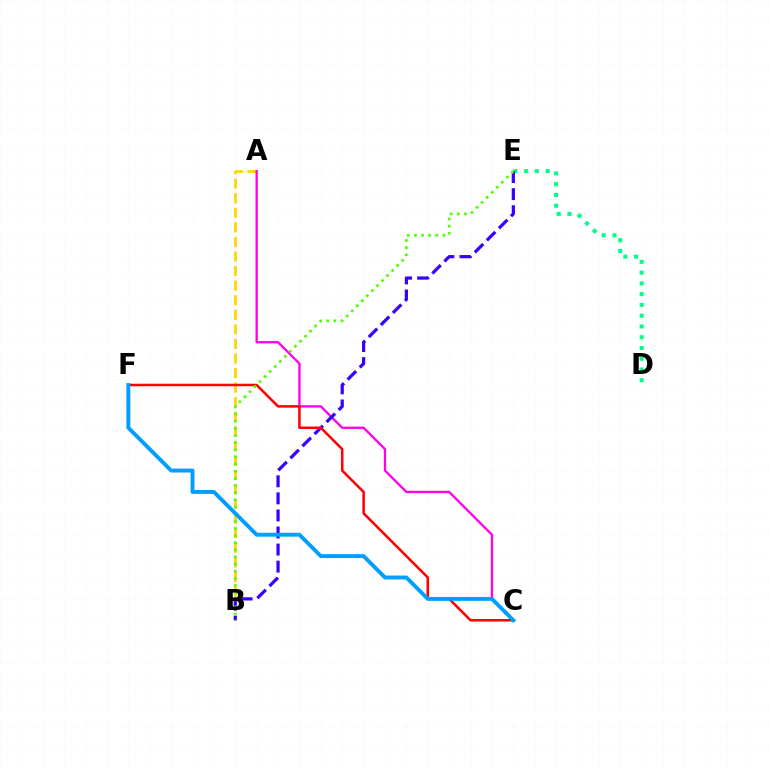{('A', 'B'): [{'color': '#ffd500', 'line_style': 'dashed', 'thickness': 1.98}], ('A', 'C'): [{'color': '#ff00ed', 'line_style': 'solid', 'thickness': 1.66}], ('D', 'E'): [{'color': '#00ff86', 'line_style': 'dotted', 'thickness': 2.92}], ('B', 'E'): [{'color': '#3700ff', 'line_style': 'dashed', 'thickness': 2.32}, {'color': '#4fff00', 'line_style': 'dotted', 'thickness': 1.94}], ('C', 'F'): [{'color': '#ff0000', 'line_style': 'solid', 'thickness': 1.82}, {'color': '#009eff', 'line_style': 'solid', 'thickness': 2.8}]}